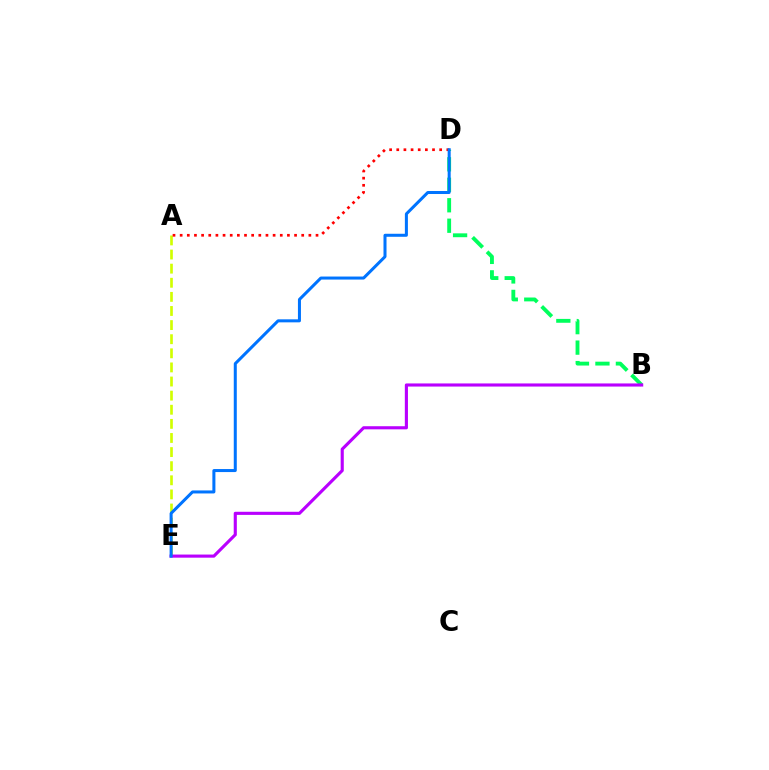{('A', 'E'): [{'color': '#d1ff00', 'line_style': 'dashed', 'thickness': 1.92}], ('B', 'D'): [{'color': '#00ff5c', 'line_style': 'dashed', 'thickness': 2.78}], ('A', 'D'): [{'color': '#ff0000', 'line_style': 'dotted', 'thickness': 1.94}], ('B', 'E'): [{'color': '#b900ff', 'line_style': 'solid', 'thickness': 2.24}], ('D', 'E'): [{'color': '#0074ff', 'line_style': 'solid', 'thickness': 2.18}]}